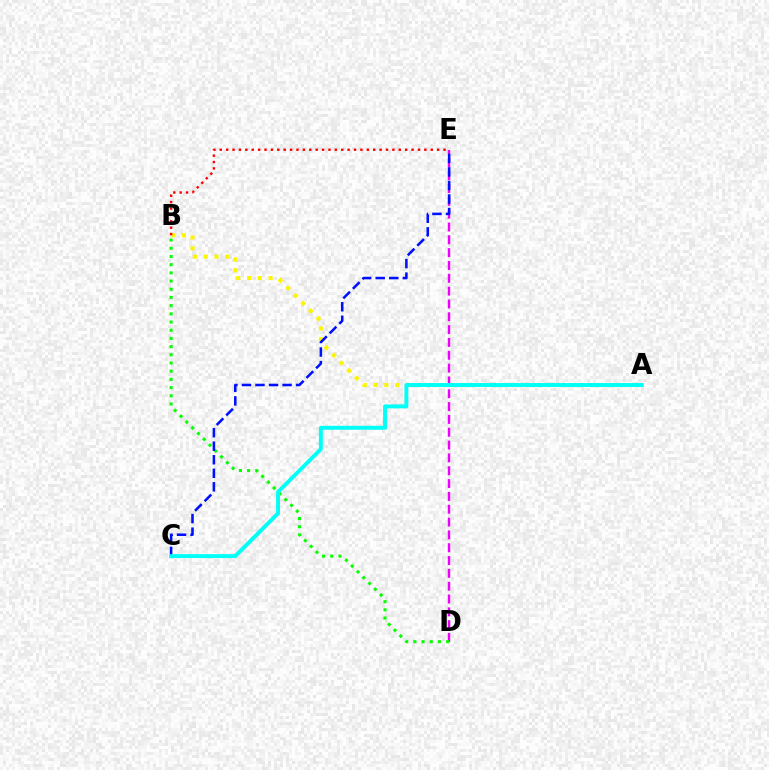{('A', 'B'): [{'color': '#fcf500', 'line_style': 'dotted', 'thickness': 2.93}], ('D', 'E'): [{'color': '#ee00ff', 'line_style': 'dashed', 'thickness': 1.74}], ('B', 'D'): [{'color': '#08ff00', 'line_style': 'dotted', 'thickness': 2.23}], ('C', 'E'): [{'color': '#0010ff', 'line_style': 'dashed', 'thickness': 1.84}], ('B', 'E'): [{'color': '#ff0000', 'line_style': 'dotted', 'thickness': 1.74}], ('A', 'C'): [{'color': '#00fff6', 'line_style': 'solid', 'thickness': 2.82}]}